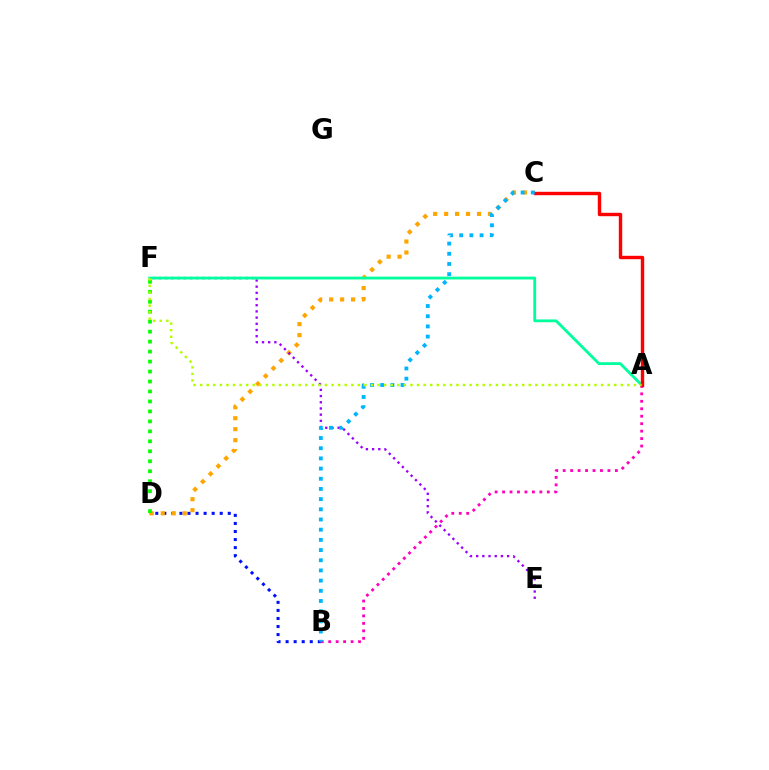{('B', 'D'): [{'color': '#0010ff', 'line_style': 'dotted', 'thickness': 2.19}], ('C', 'D'): [{'color': '#ffa500', 'line_style': 'dotted', 'thickness': 2.98}], ('A', 'B'): [{'color': '#ff00bd', 'line_style': 'dotted', 'thickness': 2.03}], ('E', 'F'): [{'color': '#9b00ff', 'line_style': 'dotted', 'thickness': 1.68}], ('A', 'F'): [{'color': '#00ff9d', 'line_style': 'solid', 'thickness': 2.02}, {'color': '#b3ff00', 'line_style': 'dotted', 'thickness': 1.79}], ('D', 'F'): [{'color': '#08ff00', 'line_style': 'dotted', 'thickness': 2.71}], ('A', 'C'): [{'color': '#ff0000', 'line_style': 'solid', 'thickness': 2.45}], ('B', 'C'): [{'color': '#00b5ff', 'line_style': 'dotted', 'thickness': 2.77}]}